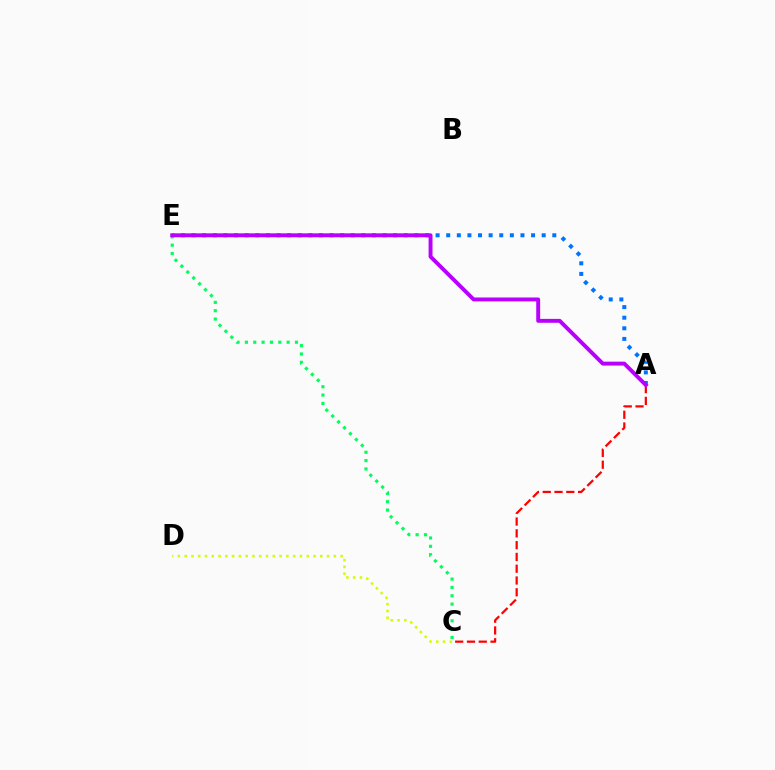{('A', 'C'): [{'color': '#ff0000', 'line_style': 'dashed', 'thickness': 1.6}], ('A', 'E'): [{'color': '#0074ff', 'line_style': 'dotted', 'thickness': 2.88}, {'color': '#b900ff', 'line_style': 'solid', 'thickness': 2.82}], ('C', 'D'): [{'color': '#d1ff00', 'line_style': 'dotted', 'thickness': 1.84}], ('C', 'E'): [{'color': '#00ff5c', 'line_style': 'dotted', 'thickness': 2.27}]}